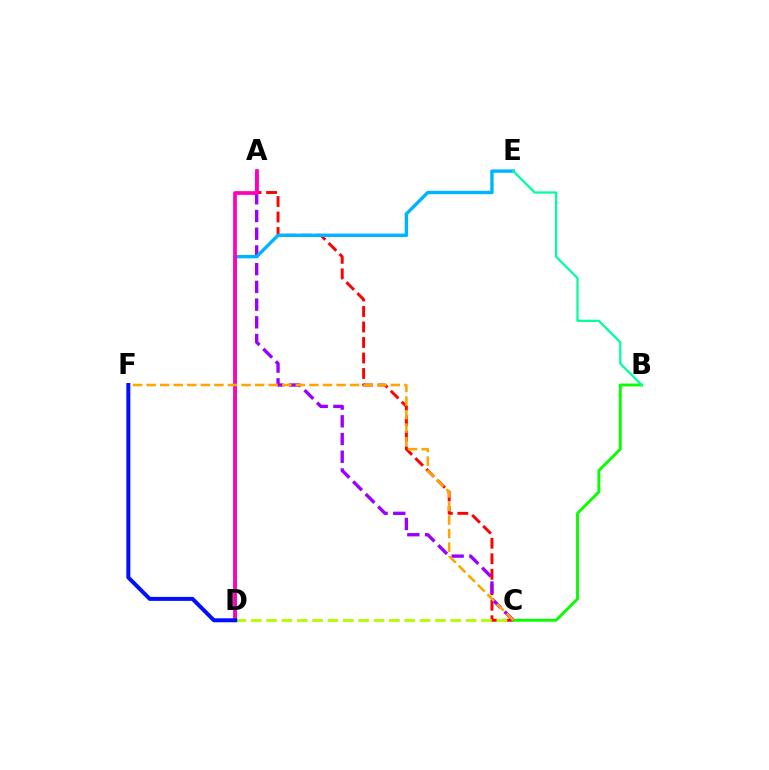{('A', 'C'): [{'color': '#ff0000', 'line_style': 'dashed', 'thickness': 2.11}, {'color': '#9b00ff', 'line_style': 'dashed', 'thickness': 2.41}], ('C', 'D'): [{'color': '#b3ff00', 'line_style': 'dashed', 'thickness': 2.09}], ('B', 'C'): [{'color': '#08ff00', 'line_style': 'solid', 'thickness': 2.08}], ('D', 'E'): [{'color': '#00b5ff', 'line_style': 'solid', 'thickness': 2.44}], ('A', 'D'): [{'color': '#ff00bd', 'line_style': 'solid', 'thickness': 2.68}], ('C', 'F'): [{'color': '#ffa500', 'line_style': 'dashed', 'thickness': 1.84}], ('B', 'E'): [{'color': '#00ff9d', 'line_style': 'solid', 'thickness': 1.62}], ('D', 'F'): [{'color': '#0010ff', 'line_style': 'solid', 'thickness': 2.87}]}